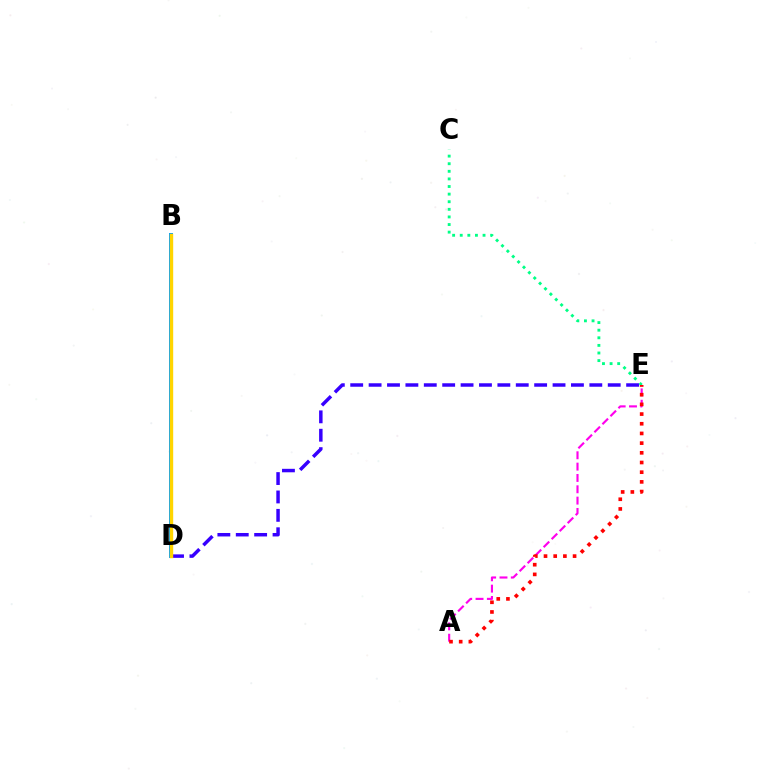{('D', 'E'): [{'color': '#3700ff', 'line_style': 'dashed', 'thickness': 2.5}], ('B', 'D'): [{'color': '#4fff00', 'line_style': 'dashed', 'thickness': 1.61}, {'color': '#009eff', 'line_style': 'solid', 'thickness': 2.86}, {'color': '#ffd500', 'line_style': 'solid', 'thickness': 2.43}], ('A', 'E'): [{'color': '#ff00ed', 'line_style': 'dashed', 'thickness': 1.54}, {'color': '#ff0000', 'line_style': 'dotted', 'thickness': 2.63}], ('C', 'E'): [{'color': '#00ff86', 'line_style': 'dotted', 'thickness': 2.07}]}